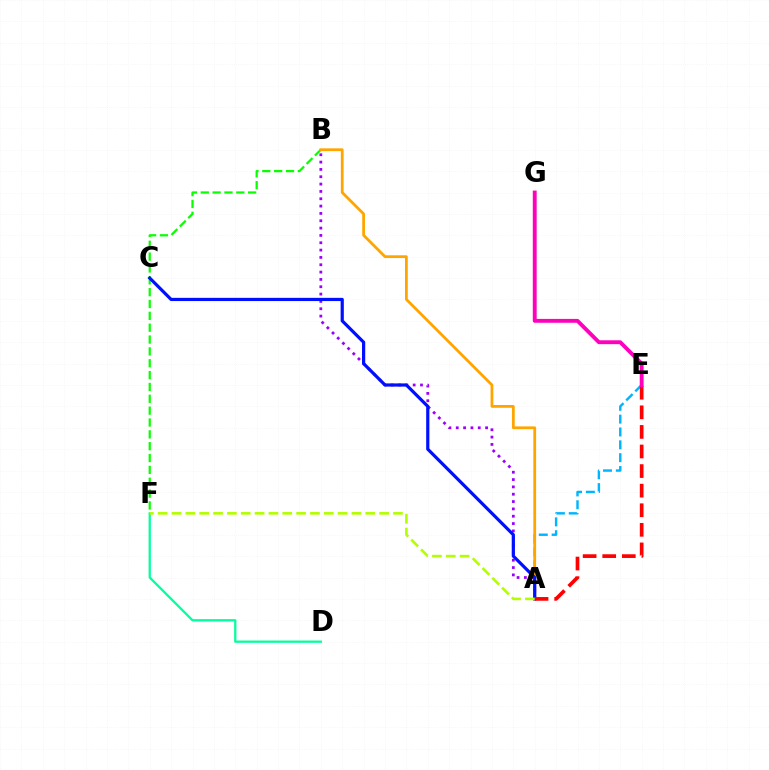{('D', 'F'): [{'color': '#00ff9d', 'line_style': 'solid', 'thickness': 1.63}], ('B', 'F'): [{'color': '#08ff00', 'line_style': 'dashed', 'thickness': 1.61}], ('A', 'B'): [{'color': '#9b00ff', 'line_style': 'dotted', 'thickness': 1.99}, {'color': '#ffa500', 'line_style': 'solid', 'thickness': 2.0}], ('A', 'E'): [{'color': '#00b5ff', 'line_style': 'dashed', 'thickness': 1.74}, {'color': '#ff0000', 'line_style': 'dashed', 'thickness': 2.66}], ('A', 'C'): [{'color': '#0010ff', 'line_style': 'solid', 'thickness': 2.31}], ('A', 'F'): [{'color': '#b3ff00', 'line_style': 'dashed', 'thickness': 1.88}], ('E', 'G'): [{'color': '#ff00bd', 'line_style': 'solid', 'thickness': 2.79}]}